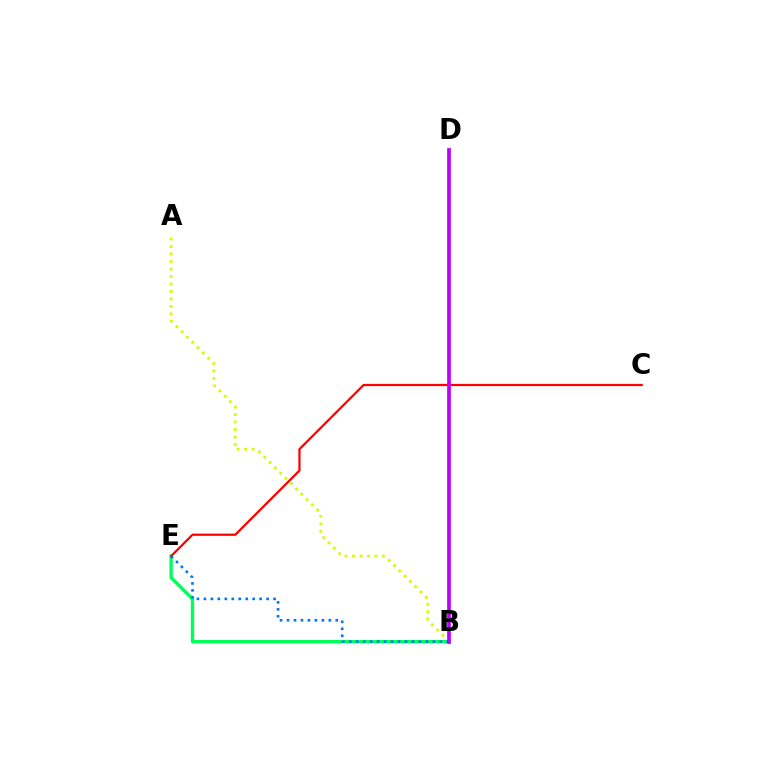{('A', 'B'): [{'color': '#d1ff00', 'line_style': 'dotted', 'thickness': 2.03}], ('B', 'E'): [{'color': '#00ff5c', 'line_style': 'solid', 'thickness': 2.43}, {'color': '#0074ff', 'line_style': 'dotted', 'thickness': 1.89}], ('C', 'E'): [{'color': '#ff0000', 'line_style': 'solid', 'thickness': 1.61}], ('B', 'D'): [{'color': '#b900ff', 'line_style': 'solid', 'thickness': 2.66}]}